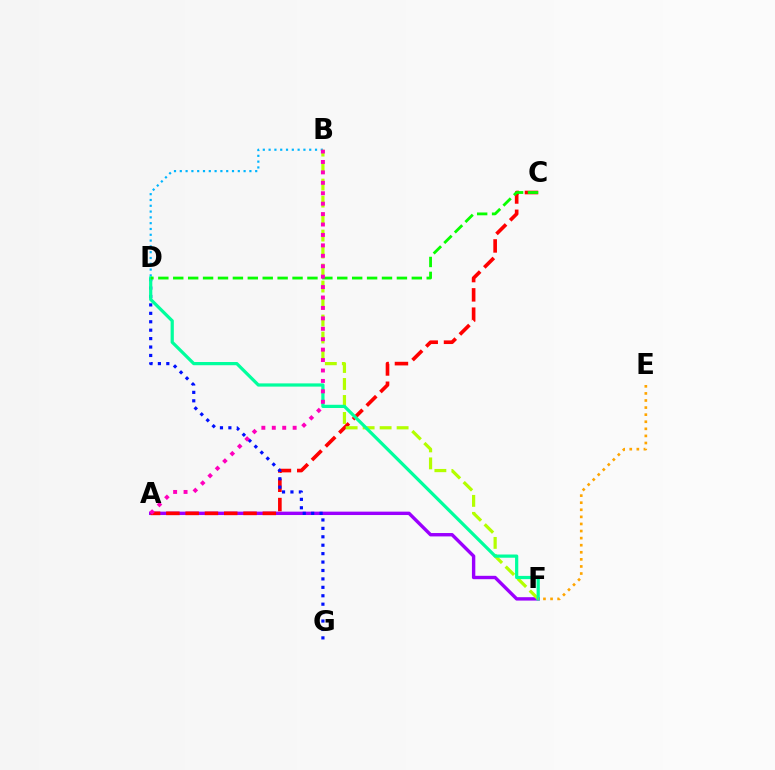{('A', 'F'): [{'color': '#9b00ff', 'line_style': 'solid', 'thickness': 2.44}], ('A', 'C'): [{'color': '#ff0000', 'line_style': 'dashed', 'thickness': 2.62}], ('D', 'G'): [{'color': '#0010ff', 'line_style': 'dotted', 'thickness': 2.29}], ('B', 'D'): [{'color': '#00b5ff', 'line_style': 'dotted', 'thickness': 1.58}], ('B', 'F'): [{'color': '#b3ff00', 'line_style': 'dashed', 'thickness': 2.31}], ('D', 'F'): [{'color': '#00ff9d', 'line_style': 'solid', 'thickness': 2.32}], ('E', 'F'): [{'color': '#ffa500', 'line_style': 'dotted', 'thickness': 1.92}], ('C', 'D'): [{'color': '#08ff00', 'line_style': 'dashed', 'thickness': 2.03}], ('A', 'B'): [{'color': '#ff00bd', 'line_style': 'dotted', 'thickness': 2.83}]}